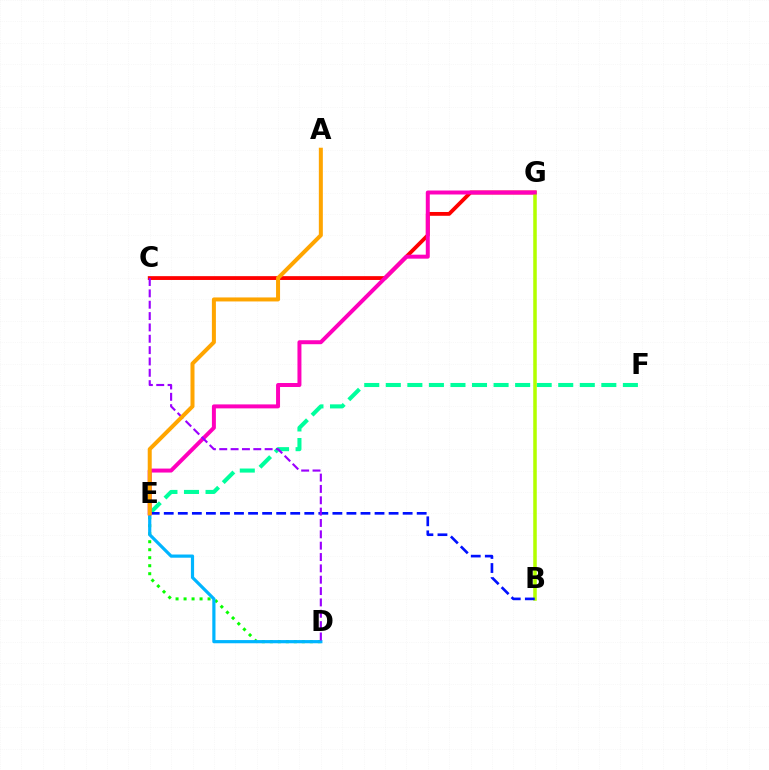{('C', 'G'): [{'color': '#ff0000', 'line_style': 'solid', 'thickness': 2.75}], ('E', 'F'): [{'color': '#00ff9d', 'line_style': 'dashed', 'thickness': 2.93}], ('B', 'G'): [{'color': '#b3ff00', 'line_style': 'solid', 'thickness': 2.54}], ('D', 'E'): [{'color': '#08ff00', 'line_style': 'dotted', 'thickness': 2.17}, {'color': '#00b5ff', 'line_style': 'solid', 'thickness': 2.3}], ('B', 'E'): [{'color': '#0010ff', 'line_style': 'dashed', 'thickness': 1.91}], ('E', 'G'): [{'color': '#ff00bd', 'line_style': 'solid', 'thickness': 2.86}], ('C', 'D'): [{'color': '#9b00ff', 'line_style': 'dashed', 'thickness': 1.54}], ('A', 'E'): [{'color': '#ffa500', 'line_style': 'solid', 'thickness': 2.88}]}